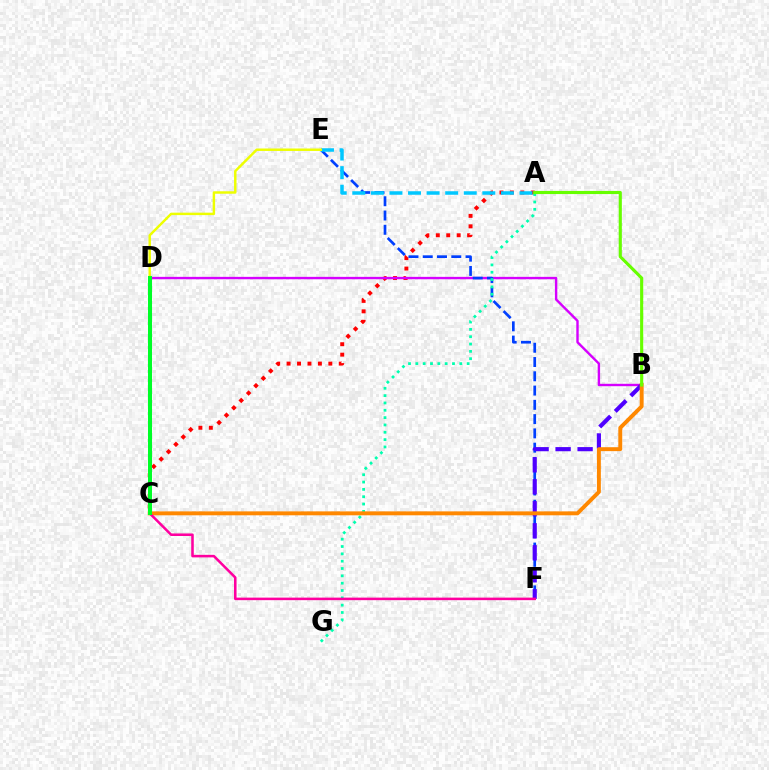{('A', 'C'): [{'color': '#ff0000', 'line_style': 'dotted', 'thickness': 2.83}], ('B', 'D'): [{'color': '#d600ff', 'line_style': 'solid', 'thickness': 1.72}], ('E', 'F'): [{'color': '#003fff', 'line_style': 'dashed', 'thickness': 1.94}], ('A', 'E'): [{'color': '#00c7ff', 'line_style': 'dashed', 'thickness': 2.52}], ('B', 'F'): [{'color': '#4f00ff', 'line_style': 'dashed', 'thickness': 2.99}], ('A', 'G'): [{'color': '#00ffaf', 'line_style': 'dotted', 'thickness': 1.99}], ('B', 'C'): [{'color': '#ff8800', 'line_style': 'solid', 'thickness': 2.83}], ('C', 'F'): [{'color': '#ff00a0', 'line_style': 'solid', 'thickness': 1.83}], ('D', 'E'): [{'color': '#eeff00', 'line_style': 'solid', 'thickness': 1.76}], ('C', 'D'): [{'color': '#00ff27', 'line_style': 'solid', 'thickness': 2.89}], ('A', 'B'): [{'color': '#66ff00', 'line_style': 'solid', 'thickness': 2.25}]}